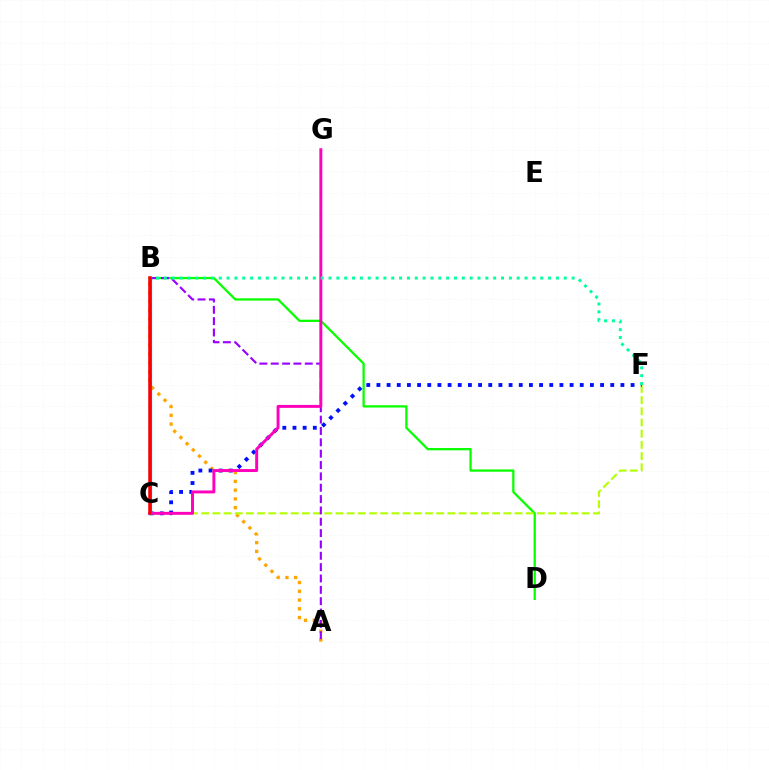{('B', 'D'): [{'color': '#08ff00', 'line_style': 'solid', 'thickness': 1.63}], ('A', 'B'): [{'color': '#ffa500', 'line_style': 'dotted', 'thickness': 2.38}, {'color': '#9b00ff', 'line_style': 'dashed', 'thickness': 1.54}], ('C', 'F'): [{'color': '#b3ff00', 'line_style': 'dashed', 'thickness': 1.52}, {'color': '#0010ff', 'line_style': 'dotted', 'thickness': 2.76}], ('C', 'G'): [{'color': '#ff00bd', 'line_style': 'solid', 'thickness': 2.12}], ('B', 'F'): [{'color': '#00ff9d', 'line_style': 'dotted', 'thickness': 2.13}], ('B', 'C'): [{'color': '#00b5ff', 'line_style': 'solid', 'thickness': 2.37}, {'color': '#ff0000', 'line_style': 'solid', 'thickness': 2.52}]}